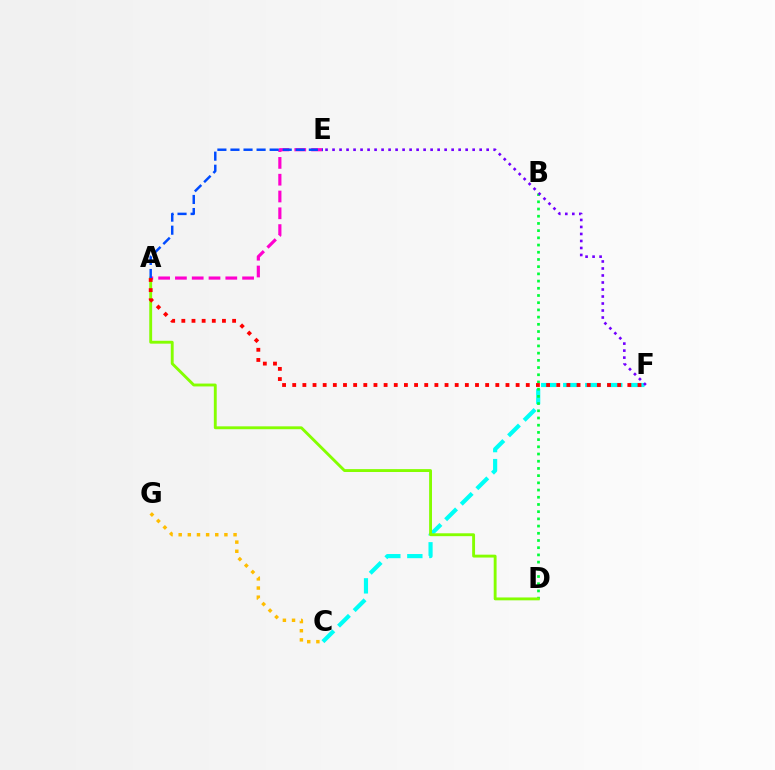{('C', 'G'): [{'color': '#ffbd00', 'line_style': 'dotted', 'thickness': 2.48}], ('C', 'F'): [{'color': '#00fff6', 'line_style': 'dashed', 'thickness': 2.99}], ('B', 'D'): [{'color': '#00ff39', 'line_style': 'dotted', 'thickness': 1.96}], ('A', 'D'): [{'color': '#84ff00', 'line_style': 'solid', 'thickness': 2.07}], ('A', 'E'): [{'color': '#ff00cf', 'line_style': 'dashed', 'thickness': 2.28}, {'color': '#004bff', 'line_style': 'dashed', 'thickness': 1.77}], ('A', 'F'): [{'color': '#ff0000', 'line_style': 'dotted', 'thickness': 2.76}], ('E', 'F'): [{'color': '#7200ff', 'line_style': 'dotted', 'thickness': 1.9}]}